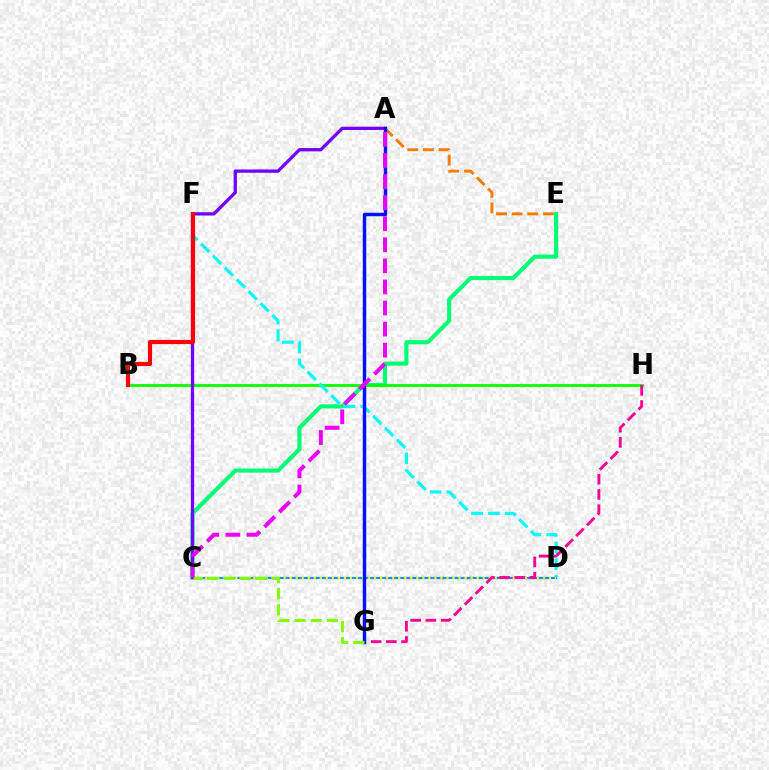{('A', 'E'): [{'color': '#ff7c00', 'line_style': 'dashed', 'thickness': 2.12}], ('C', 'D'): [{'color': '#008cff', 'line_style': 'solid', 'thickness': 1.61}, {'color': '#fcf500', 'line_style': 'dotted', 'thickness': 1.64}], ('C', 'E'): [{'color': '#00ff74', 'line_style': 'solid', 'thickness': 2.96}], ('B', 'H'): [{'color': '#08ff00', 'line_style': 'solid', 'thickness': 1.99}], ('D', 'F'): [{'color': '#00fff6', 'line_style': 'dashed', 'thickness': 2.28}], ('G', 'H'): [{'color': '#ff0094', 'line_style': 'dashed', 'thickness': 2.07}], ('A', 'C'): [{'color': '#7200ff', 'line_style': 'solid', 'thickness': 2.37}, {'color': '#ee00ff', 'line_style': 'dashed', 'thickness': 2.86}], ('B', 'F'): [{'color': '#ff0000', 'line_style': 'solid', 'thickness': 2.99}], ('A', 'G'): [{'color': '#0010ff', 'line_style': 'solid', 'thickness': 2.47}], ('C', 'G'): [{'color': '#84ff00', 'line_style': 'dashed', 'thickness': 2.19}]}